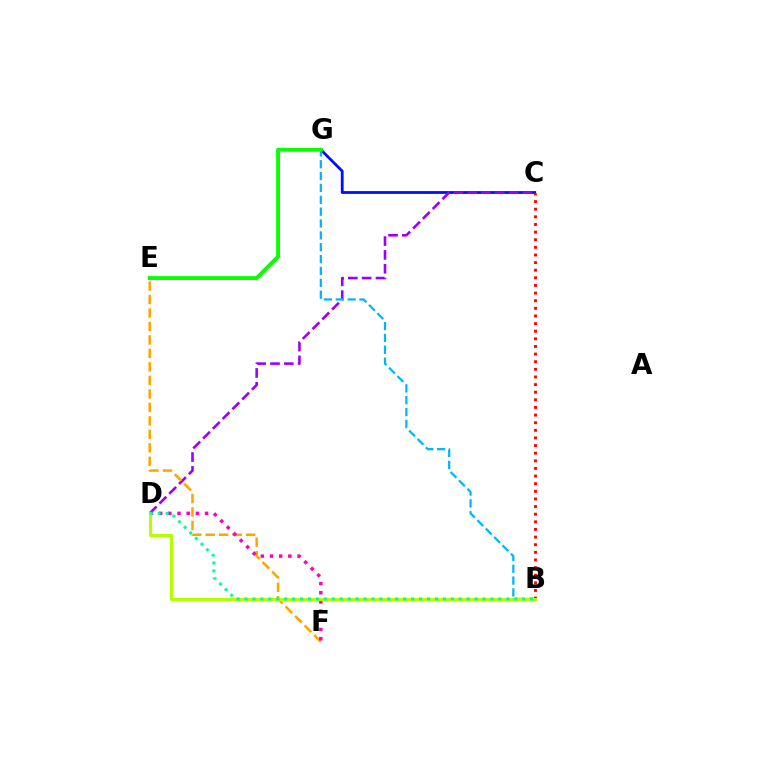{('C', 'G'): [{'color': '#0010ff', 'line_style': 'solid', 'thickness': 2.02}], ('C', 'D'): [{'color': '#9b00ff', 'line_style': 'dashed', 'thickness': 1.88}], ('E', 'F'): [{'color': '#ffa500', 'line_style': 'dashed', 'thickness': 1.83}], ('B', 'G'): [{'color': '#00b5ff', 'line_style': 'dashed', 'thickness': 1.61}], ('B', 'C'): [{'color': '#ff0000', 'line_style': 'dotted', 'thickness': 2.07}], ('D', 'F'): [{'color': '#ff00bd', 'line_style': 'dotted', 'thickness': 2.5}], ('E', 'G'): [{'color': '#08ff00', 'line_style': 'solid', 'thickness': 2.8}], ('B', 'D'): [{'color': '#b3ff00', 'line_style': 'solid', 'thickness': 2.21}, {'color': '#00ff9d', 'line_style': 'dotted', 'thickness': 2.16}]}